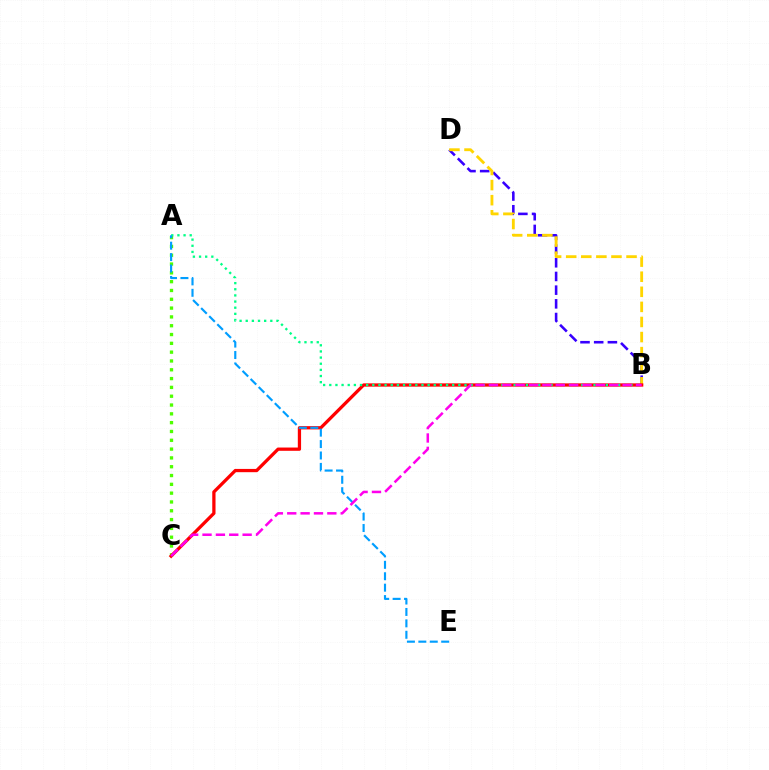{('B', 'D'): [{'color': '#3700ff', 'line_style': 'dashed', 'thickness': 1.86}, {'color': '#ffd500', 'line_style': 'dashed', 'thickness': 2.05}], ('A', 'C'): [{'color': '#4fff00', 'line_style': 'dotted', 'thickness': 2.39}], ('B', 'C'): [{'color': '#ff0000', 'line_style': 'solid', 'thickness': 2.35}, {'color': '#ff00ed', 'line_style': 'dashed', 'thickness': 1.82}], ('A', 'B'): [{'color': '#00ff86', 'line_style': 'dotted', 'thickness': 1.67}], ('A', 'E'): [{'color': '#009eff', 'line_style': 'dashed', 'thickness': 1.55}]}